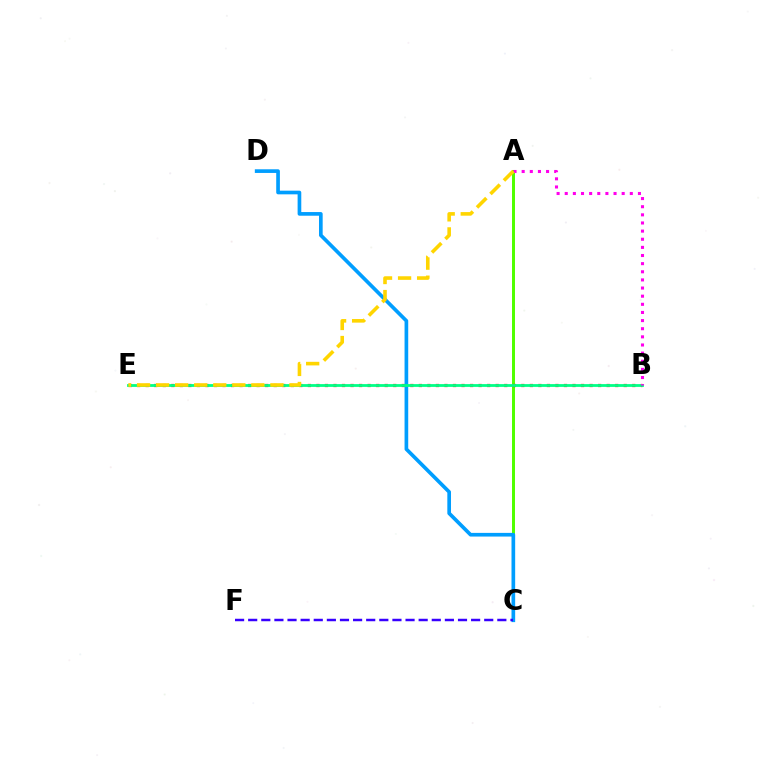{('A', 'C'): [{'color': '#4fff00', 'line_style': 'solid', 'thickness': 2.14}], ('B', 'E'): [{'color': '#ff0000', 'line_style': 'dotted', 'thickness': 2.32}, {'color': '#00ff86', 'line_style': 'solid', 'thickness': 2.01}], ('C', 'D'): [{'color': '#009eff', 'line_style': 'solid', 'thickness': 2.64}], ('A', 'B'): [{'color': '#ff00ed', 'line_style': 'dotted', 'thickness': 2.21}], ('A', 'E'): [{'color': '#ffd500', 'line_style': 'dashed', 'thickness': 2.59}], ('C', 'F'): [{'color': '#3700ff', 'line_style': 'dashed', 'thickness': 1.78}]}